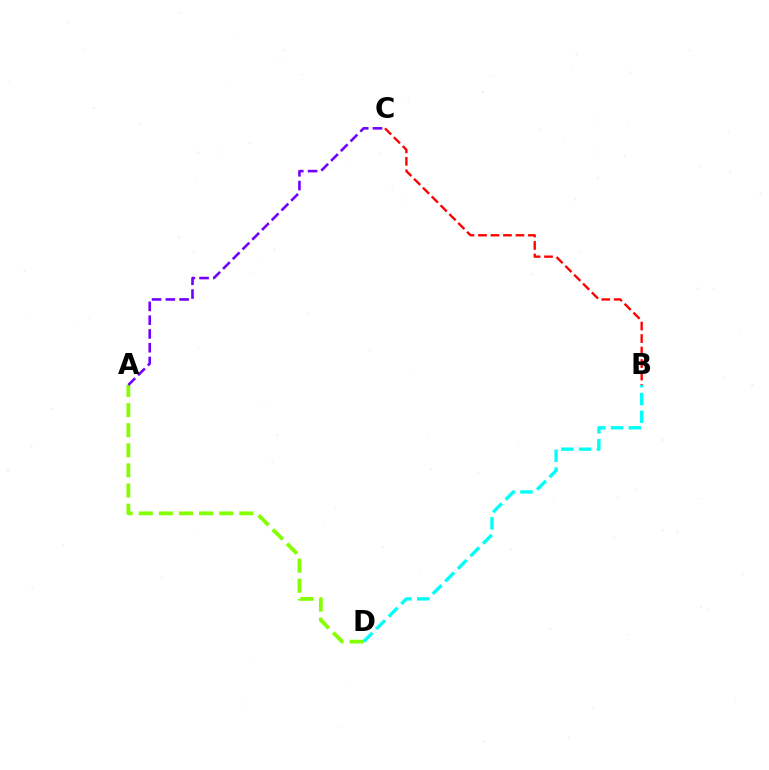{('B', 'D'): [{'color': '#00fff6', 'line_style': 'dashed', 'thickness': 2.42}], ('A', 'D'): [{'color': '#84ff00', 'line_style': 'dashed', 'thickness': 2.73}], ('B', 'C'): [{'color': '#ff0000', 'line_style': 'dashed', 'thickness': 1.7}], ('A', 'C'): [{'color': '#7200ff', 'line_style': 'dashed', 'thickness': 1.87}]}